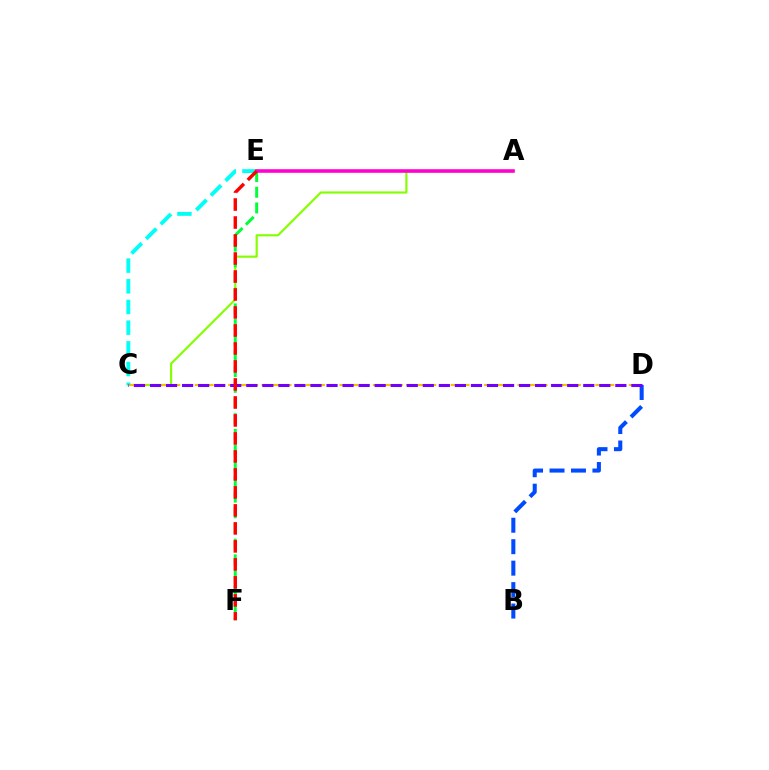{('A', 'C'): [{'color': '#84ff00', 'line_style': 'solid', 'thickness': 1.56}], ('C', 'D'): [{'color': '#ffbd00', 'line_style': 'dashed', 'thickness': 1.51}, {'color': '#7200ff', 'line_style': 'dashed', 'thickness': 2.18}], ('C', 'E'): [{'color': '#00fff6', 'line_style': 'dashed', 'thickness': 2.81}], ('B', 'D'): [{'color': '#004bff', 'line_style': 'dashed', 'thickness': 2.91}], ('E', 'F'): [{'color': '#00ff39', 'line_style': 'dashed', 'thickness': 2.13}, {'color': '#ff0000', 'line_style': 'dashed', 'thickness': 2.44}], ('A', 'E'): [{'color': '#ff00cf', 'line_style': 'solid', 'thickness': 2.58}]}